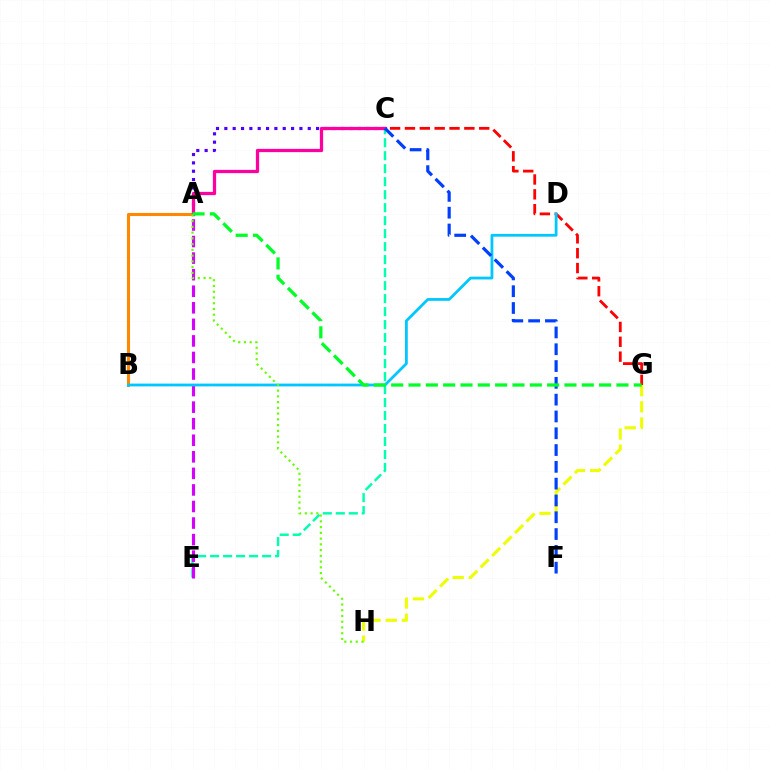{('G', 'H'): [{'color': '#eeff00', 'line_style': 'dashed', 'thickness': 2.2}], ('A', 'B'): [{'color': '#ff8800', 'line_style': 'solid', 'thickness': 2.22}], ('C', 'G'): [{'color': '#ff0000', 'line_style': 'dashed', 'thickness': 2.02}], ('A', 'C'): [{'color': '#4f00ff', 'line_style': 'dotted', 'thickness': 2.27}, {'color': '#ff00a0', 'line_style': 'solid', 'thickness': 2.35}], ('C', 'E'): [{'color': '#00ffaf', 'line_style': 'dashed', 'thickness': 1.77}], ('A', 'E'): [{'color': '#d600ff', 'line_style': 'dashed', 'thickness': 2.25}], ('B', 'D'): [{'color': '#00c7ff', 'line_style': 'solid', 'thickness': 2.0}], ('C', 'F'): [{'color': '#003fff', 'line_style': 'dashed', 'thickness': 2.28}], ('A', 'G'): [{'color': '#00ff27', 'line_style': 'dashed', 'thickness': 2.35}], ('A', 'H'): [{'color': '#66ff00', 'line_style': 'dotted', 'thickness': 1.56}]}